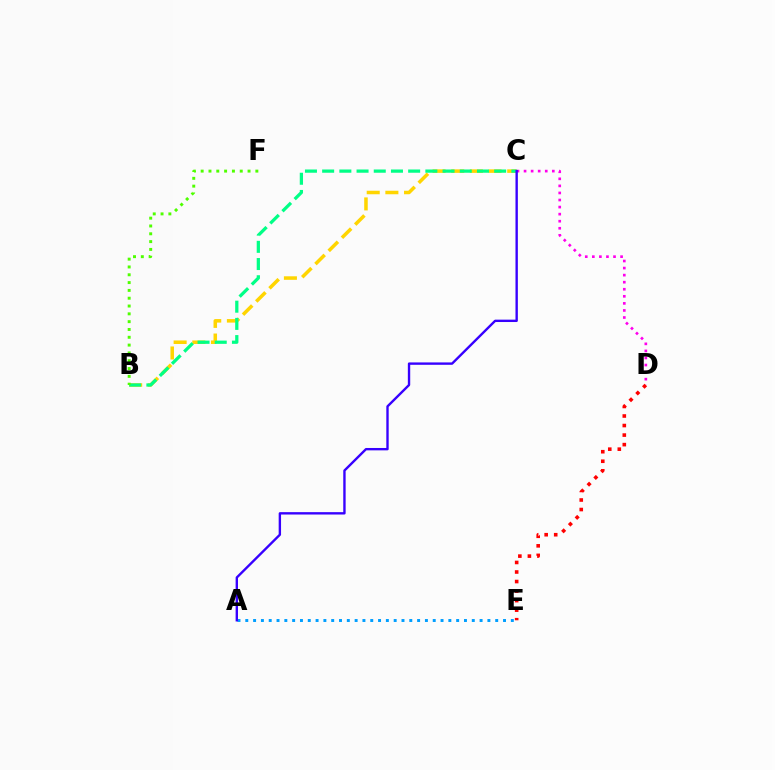{('B', 'C'): [{'color': '#ffd500', 'line_style': 'dashed', 'thickness': 2.54}, {'color': '#00ff86', 'line_style': 'dashed', 'thickness': 2.34}], ('C', 'D'): [{'color': '#ff00ed', 'line_style': 'dotted', 'thickness': 1.92}], ('D', 'E'): [{'color': '#ff0000', 'line_style': 'dotted', 'thickness': 2.59}], ('A', 'E'): [{'color': '#009eff', 'line_style': 'dotted', 'thickness': 2.12}], ('B', 'F'): [{'color': '#4fff00', 'line_style': 'dotted', 'thickness': 2.12}], ('A', 'C'): [{'color': '#3700ff', 'line_style': 'solid', 'thickness': 1.71}]}